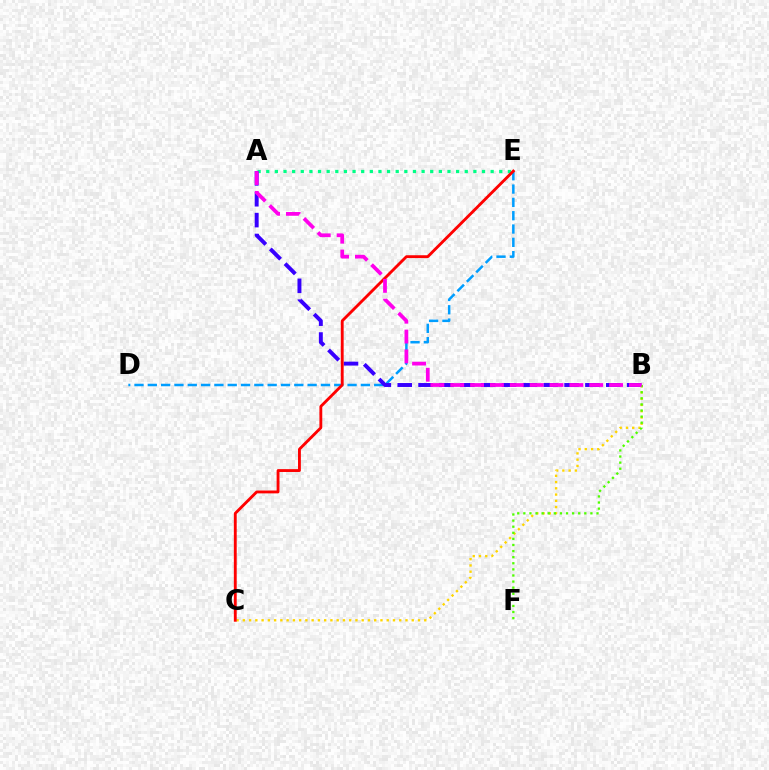{('D', 'E'): [{'color': '#009eff', 'line_style': 'dashed', 'thickness': 1.81}], ('B', 'C'): [{'color': '#ffd500', 'line_style': 'dotted', 'thickness': 1.7}], ('A', 'E'): [{'color': '#00ff86', 'line_style': 'dotted', 'thickness': 2.34}], ('A', 'B'): [{'color': '#3700ff', 'line_style': 'dashed', 'thickness': 2.83}, {'color': '#ff00ed', 'line_style': 'dashed', 'thickness': 2.7}], ('B', 'F'): [{'color': '#4fff00', 'line_style': 'dotted', 'thickness': 1.66}], ('C', 'E'): [{'color': '#ff0000', 'line_style': 'solid', 'thickness': 2.06}]}